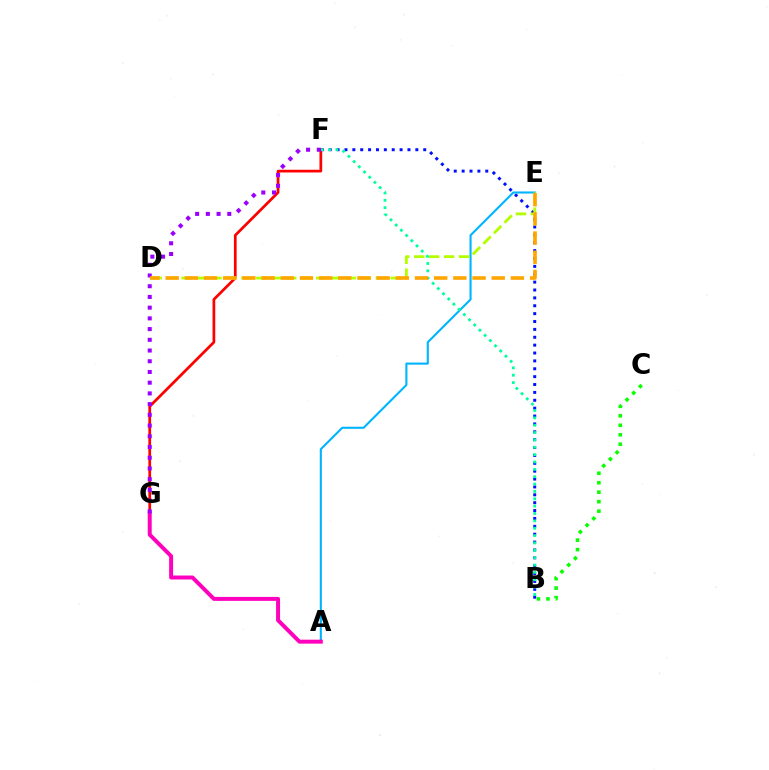{('B', 'F'): [{'color': '#0010ff', 'line_style': 'dotted', 'thickness': 2.14}, {'color': '#00ff9d', 'line_style': 'dotted', 'thickness': 2.0}], ('B', 'C'): [{'color': '#08ff00', 'line_style': 'dotted', 'thickness': 2.57}], ('F', 'G'): [{'color': '#ff0000', 'line_style': 'solid', 'thickness': 1.96}, {'color': '#9b00ff', 'line_style': 'dotted', 'thickness': 2.91}], ('A', 'E'): [{'color': '#00b5ff', 'line_style': 'solid', 'thickness': 1.51}], ('D', 'E'): [{'color': '#b3ff00', 'line_style': 'dashed', 'thickness': 2.03}, {'color': '#ffa500', 'line_style': 'dashed', 'thickness': 2.61}], ('A', 'G'): [{'color': '#ff00bd', 'line_style': 'solid', 'thickness': 2.85}]}